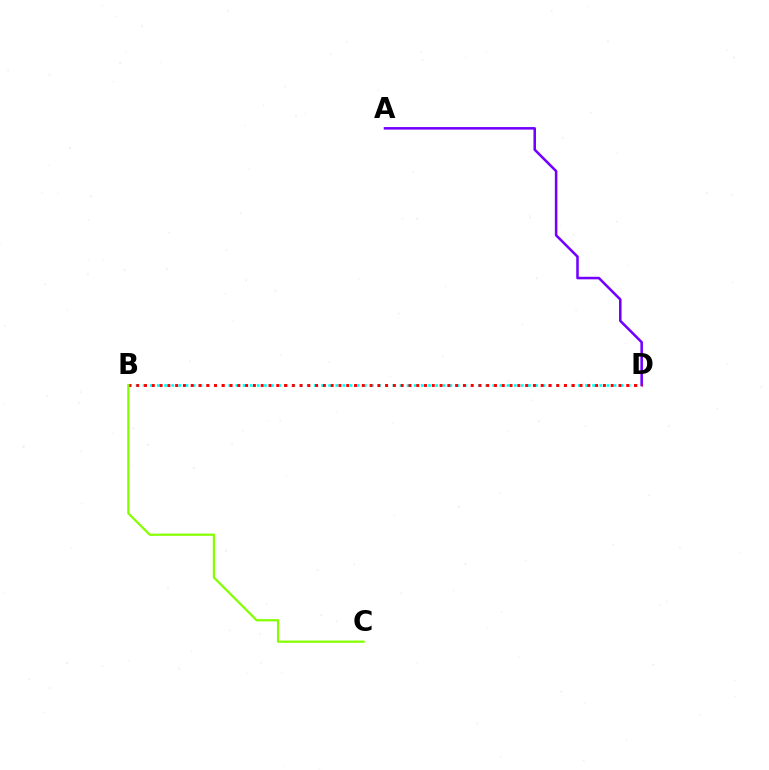{('B', 'D'): [{'color': '#00fff6', 'line_style': 'dotted', 'thickness': 1.94}, {'color': '#ff0000', 'line_style': 'dotted', 'thickness': 2.11}], ('A', 'D'): [{'color': '#7200ff', 'line_style': 'solid', 'thickness': 1.83}], ('B', 'C'): [{'color': '#84ff00', 'line_style': 'solid', 'thickness': 1.6}]}